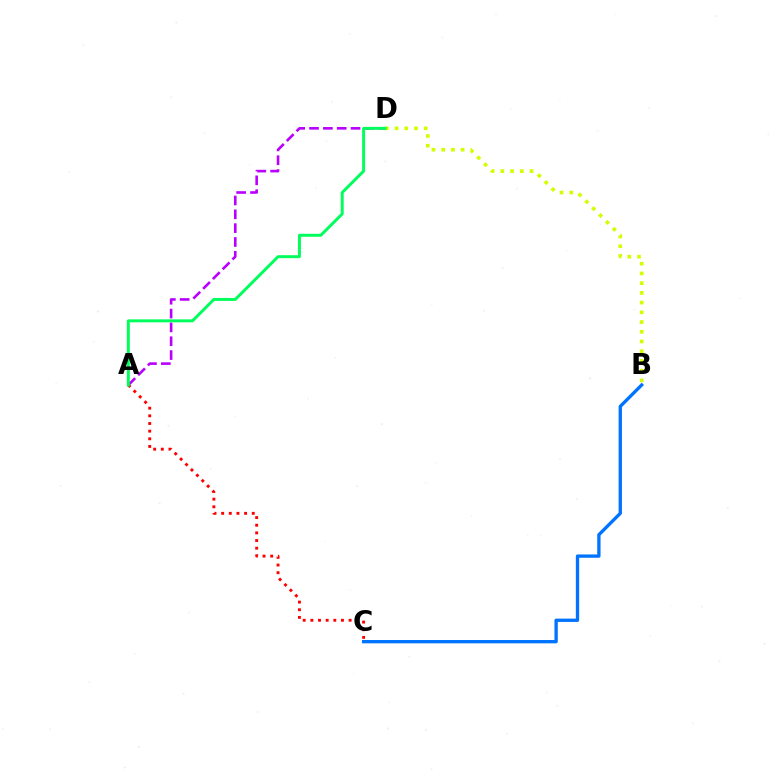{('B', 'D'): [{'color': '#d1ff00', 'line_style': 'dotted', 'thickness': 2.64}], ('A', 'D'): [{'color': '#b900ff', 'line_style': 'dashed', 'thickness': 1.88}, {'color': '#00ff5c', 'line_style': 'solid', 'thickness': 2.13}], ('B', 'C'): [{'color': '#0074ff', 'line_style': 'solid', 'thickness': 2.39}], ('A', 'C'): [{'color': '#ff0000', 'line_style': 'dotted', 'thickness': 2.08}]}